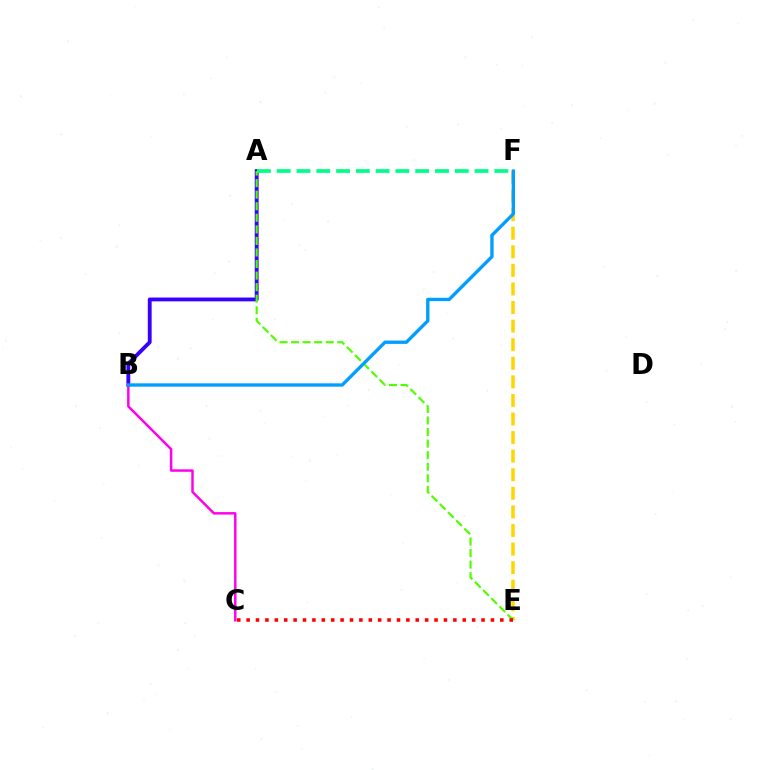{('A', 'B'): [{'color': '#3700ff', 'line_style': 'solid', 'thickness': 2.76}], ('E', 'F'): [{'color': '#ffd500', 'line_style': 'dashed', 'thickness': 2.52}], ('A', 'F'): [{'color': '#00ff86', 'line_style': 'dashed', 'thickness': 2.69}], ('B', 'C'): [{'color': '#ff00ed', 'line_style': 'solid', 'thickness': 1.78}], ('A', 'E'): [{'color': '#4fff00', 'line_style': 'dashed', 'thickness': 1.57}], ('B', 'F'): [{'color': '#009eff', 'line_style': 'solid', 'thickness': 2.4}], ('C', 'E'): [{'color': '#ff0000', 'line_style': 'dotted', 'thickness': 2.55}]}